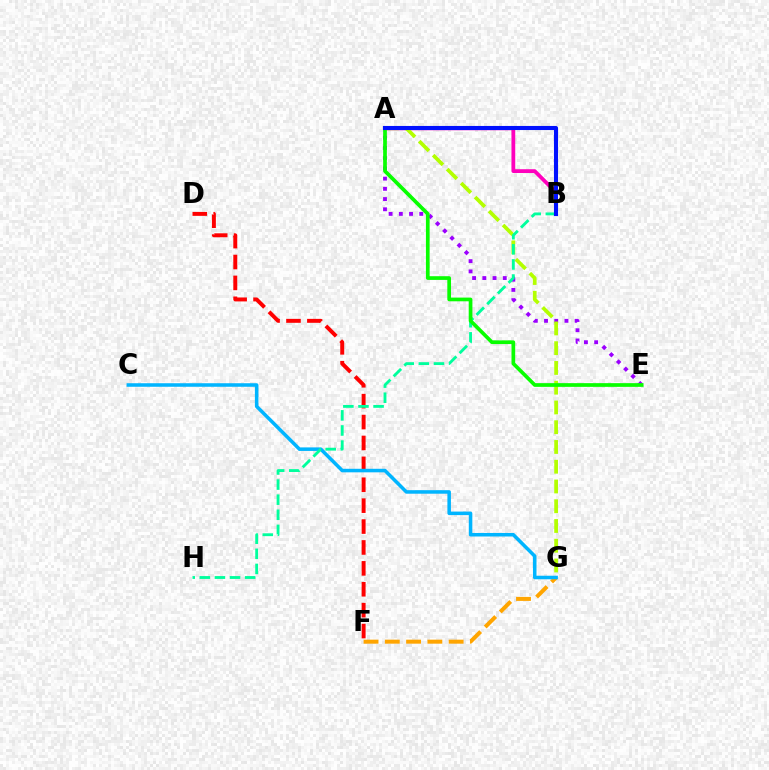{('A', 'E'): [{'color': '#9b00ff', 'line_style': 'dotted', 'thickness': 2.78}, {'color': '#08ff00', 'line_style': 'solid', 'thickness': 2.67}], ('A', 'B'): [{'color': '#ff00bd', 'line_style': 'solid', 'thickness': 2.73}, {'color': '#0010ff', 'line_style': 'solid', 'thickness': 2.94}], ('D', 'F'): [{'color': '#ff0000', 'line_style': 'dashed', 'thickness': 2.84}], ('F', 'G'): [{'color': '#ffa500', 'line_style': 'dashed', 'thickness': 2.89}], ('A', 'G'): [{'color': '#b3ff00', 'line_style': 'dashed', 'thickness': 2.68}], ('C', 'G'): [{'color': '#00b5ff', 'line_style': 'solid', 'thickness': 2.55}], ('B', 'H'): [{'color': '#00ff9d', 'line_style': 'dashed', 'thickness': 2.05}]}